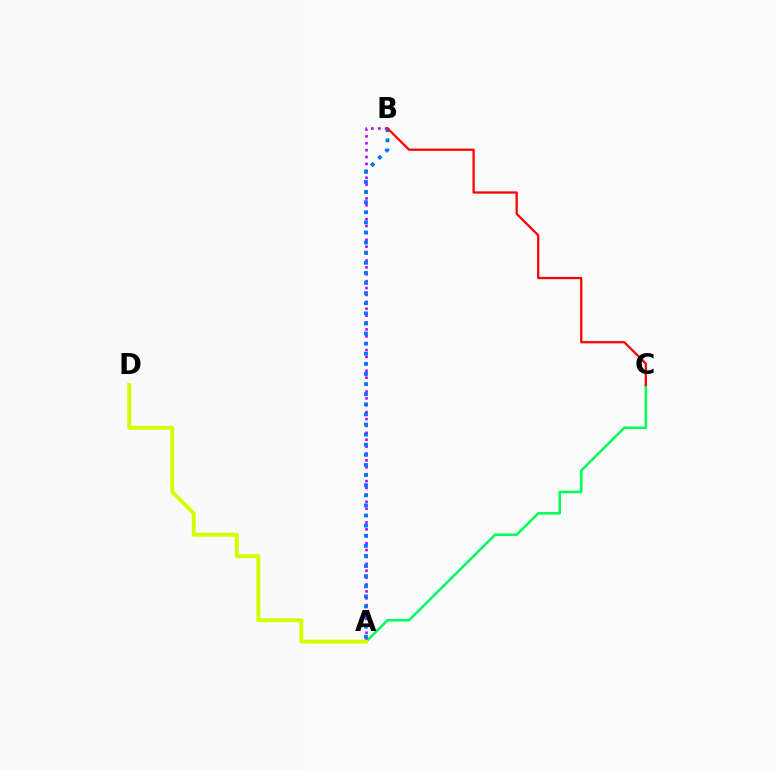{('A', 'C'): [{'color': '#00ff5c', 'line_style': 'solid', 'thickness': 1.85}], ('A', 'B'): [{'color': '#b900ff', 'line_style': 'dotted', 'thickness': 1.87}, {'color': '#0074ff', 'line_style': 'dotted', 'thickness': 2.75}], ('A', 'D'): [{'color': '#d1ff00', 'line_style': 'solid', 'thickness': 2.84}], ('B', 'C'): [{'color': '#ff0000', 'line_style': 'solid', 'thickness': 1.63}]}